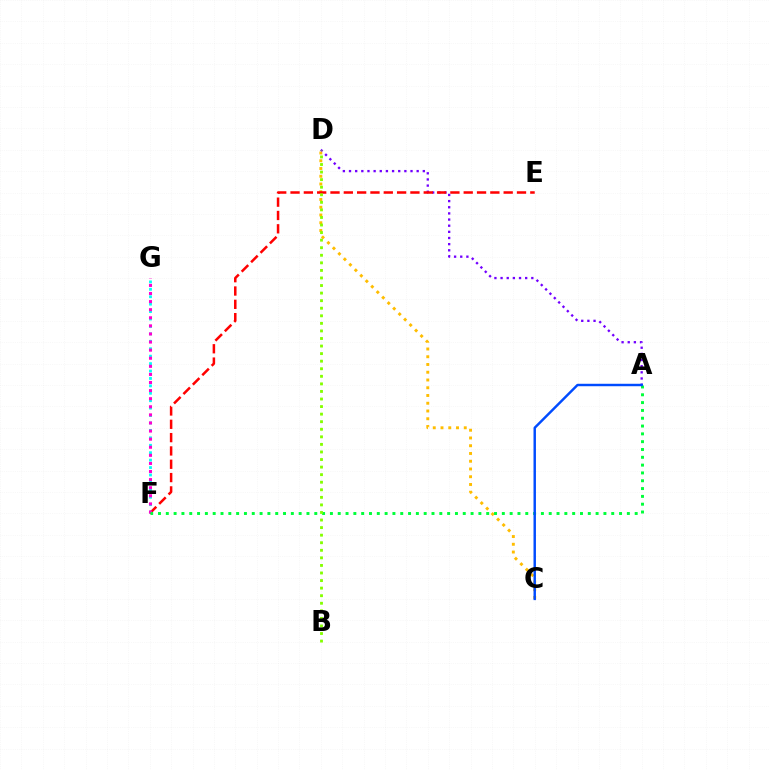{('F', 'G'): [{'color': '#00fff6', 'line_style': 'dotted', 'thickness': 2.02}, {'color': '#ff00cf', 'line_style': 'dotted', 'thickness': 2.2}], ('A', 'D'): [{'color': '#7200ff', 'line_style': 'dotted', 'thickness': 1.67}], ('C', 'D'): [{'color': '#ffbd00', 'line_style': 'dotted', 'thickness': 2.11}], ('E', 'F'): [{'color': '#ff0000', 'line_style': 'dashed', 'thickness': 1.81}], ('A', 'F'): [{'color': '#00ff39', 'line_style': 'dotted', 'thickness': 2.12}], ('A', 'C'): [{'color': '#004bff', 'line_style': 'solid', 'thickness': 1.76}], ('B', 'D'): [{'color': '#84ff00', 'line_style': 'dotted', 'thickness': 2.06}]}